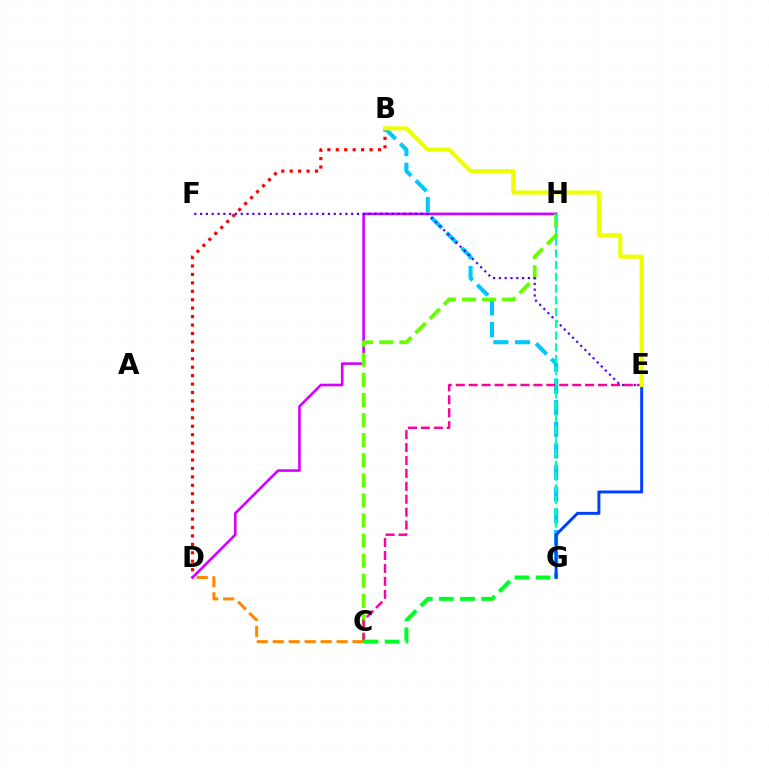{('B', 'D'): [{'color': '#ff0000', 'line_style': 'dotted', 'thickness': 2.29}], ('D', 'H'): [{'color': '#d600ff', 'line_style': 'solid', 'thickness': 1.88}], ('B', 'G'): [{'color': '#00c7ff', 'line_style': 'dashed', 'thickness': 2.94}], ('C', 'H'): [{'color': '#66ff00', 'line_style': 'dashed', 'thickness': 2.73}], ('E', 'F'): [{'color': '#4f00ff', 'line_style': 'dotted', 'thickness': 1.58}], ('G', 'H'): [{'color': '#00ffaf', 'line_style': 'dashed', 'thickness': 1.6}], ('C', 'E'): [{'color': '#ff00a0', 'line_style': 'dashed', 'thickness': 1.76}], ('E', 'G'): [{'color': '#003fff', 'line_style': 'solid', 'thickness': 2.13}], ('C', 'D'): [{'color': '#ff8800', 'line_style': 'dashed', 'thickness': 2.17}], ('B', 'E'): [{'color': '#eeff00', 'line_style': 'solid', 'thickness': 2.98}], ('C', 'G'): [{'color': '#00ff27', 'line_style': 'dashed', 'thickness': 2.87}]}